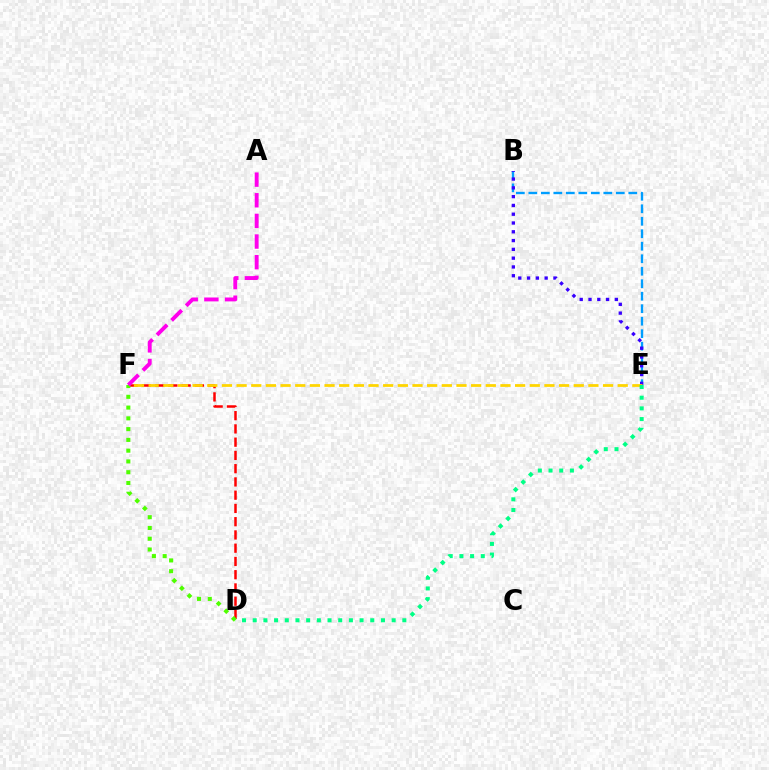{('B', 'E'): [{'color': '#009eff', 'line_style': 'dashed', 'thickness': 1.7}, {'color': '#3700ff', 'line_style': 'dotted', 'thickness': 2.39}], ('D', 'F'): [{'color': '#ff0000', 'line_style': 'dashed', 'thickness': 1.8}, {'color': '#4fff00', 'line_style': 'dotted', 'thickness': 2.93}], ('E', 'F'): [{'color': '#ffd500', 'line_style': 'dashed', 'thickness': 1.99}], ('A', 'F'): [{'color': '#ff00ed', 'line_style': 'dashed', 'thickness': 2.8}], ('D', 'E'): [{'color': '#00ff86', 'line_style': 'dotted', 'thickness': 2.9}]}